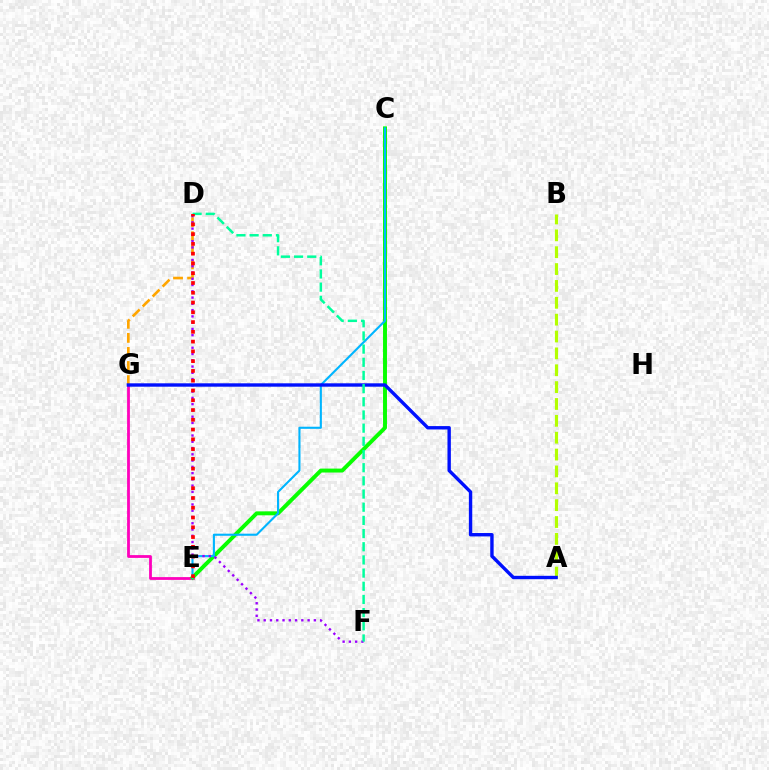{('D', 'G'): [{'color': '#ffa500', 'line_style': 'dashed', 'thickness': 1.91}], ('A', 'B'): [{'color': '#b3ff00', 'line_style': 'dashed', 'thickness': 2.29}], ('E', 'G'): [{'color': '#ff00bd', 'line_style': 'solid', 'thickness': 2.01}], ('C', 'E'): [{'color': '#08ff00', 'line_style': 'solid', 'thickness': 2.84}, {'color': '#00b5ff', 'line_style': 'solid', 'thickness': 1.52}], ('D', 'F'): [{'color': '#9b00ff', 'line_style': 'dotted', 'thickness': 1.7}, {'color': '#00ff9d', 'line_style': 'dashed', 'thickness': 1.79}], ('A', 'G'): [{'color': '#0010ff', 'line_style': 'solid', 'thickness': 2.44}], ('D', 'E'): [{'color': '#ff0000', 'line_style': 'dotted', 'thickness': 2.66}]}